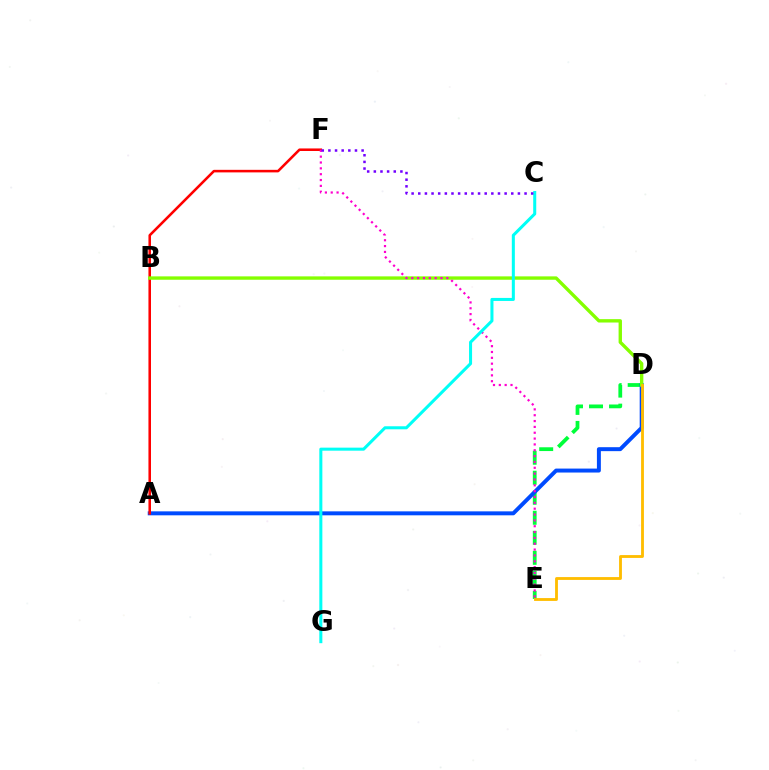{('D', 'E'): [{'color': '#00ff39', 'line_style': 'dashed', 'thickness': 2.72}, {'color': '#ffbd00', 'line_style': 'solid', 'thickness': 2.04}], ('A', 'D'): [{'color': '#004bff', 'line_style': 'solid', 'thickness': 2.85}], ('A', 'F'): [{'color': '#ff0000', 'line_style': 'solid', 'thickness': 1.84}], ('B', 'D'): [{'color': '#84ff00', 'line_style': 'solid', 'thickness': 2.43}], ('E', 'F'): [{'color': '#ff00cf', 'line_style': 'dotted', 'thickness': 1.59}], ('C', 'G'): [{'color': '#00fff6', 'line_style': 'solid', 'thickness': 2.19}], ('C', 'F'): [{'color': '#7200ff', 'line_style': 'dotted', 'thickness': 1.81}]}